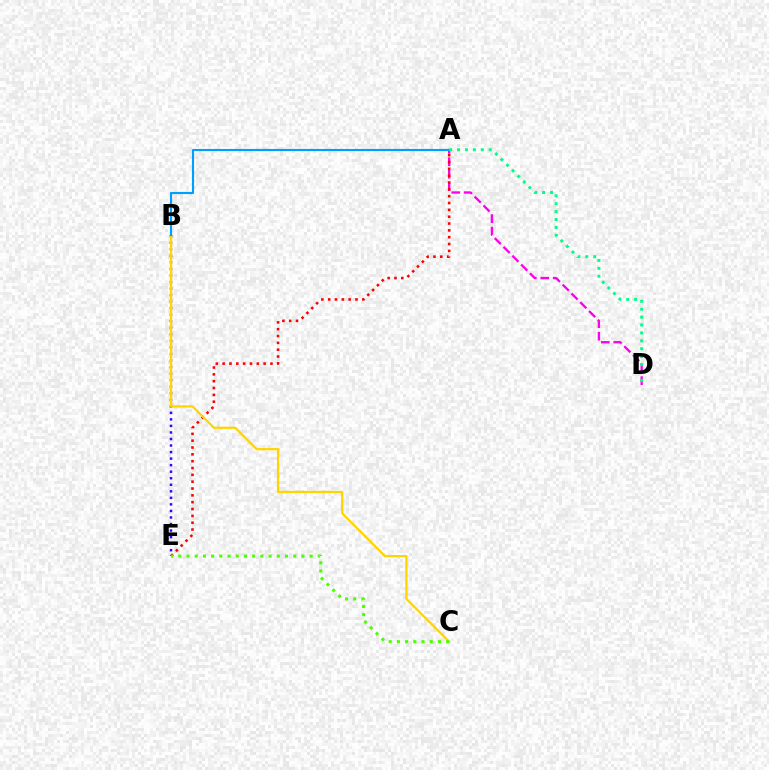{('A', 'D'): [{'color': '#ff00ed', 'line_style': 'dashed', 'thickness': 1.69}, {'color': '#00ff86', 'line_style': 'dotted', 'thickness': 2.15}], ('B', 'E'): [{'color': '#3700ff', 'line_style': 'dotted', 'thickness': 1.78}], ('A', 'E'): [{'color': '#ff0000', 'line_style': 'dotted', 'thickness': 1.86}], ('B', 'C'): [{'color': '#ffd500', 'line_style': 'solid', 'thickness': 1.61}], ('A', 'B'): [{'color': '#009eff', 'line_style': 'solid', 'thickness': 1.53}], ('C', 'E'): [{'color': '#4fff00', 'line_style': 'dotted', 'thickness': 2.23}]}